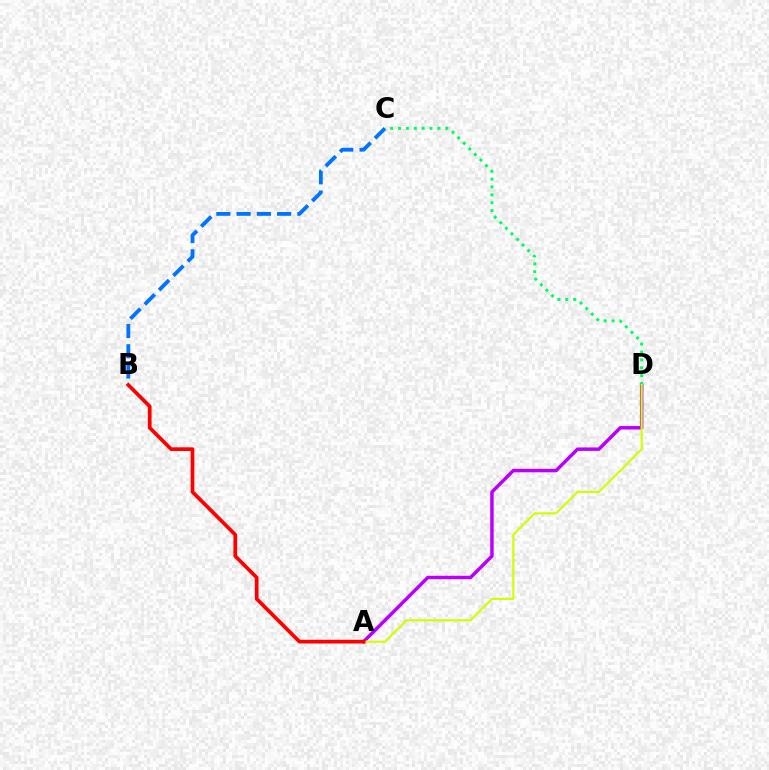{('A', 'D'): [{'color': '#b900ff', 'line_style': 'solid', 'thickness': 2.5}, {'color': '#d1ff00', 'line_style': 'solid', 'thickness': 1.55}], ('B', 'C'): [{'color': '#0074ff', 'line_style': 'dashed', 'thickness': 2.75}], ('C', 'D'): [{'color': '#00ff5c', 'line_style': 'dotted', 'thickness': 2.14}], ('A', 'B'): [{'color': '#ff0000', 'line_style': 'solid', 'thickness': 2.68}]}